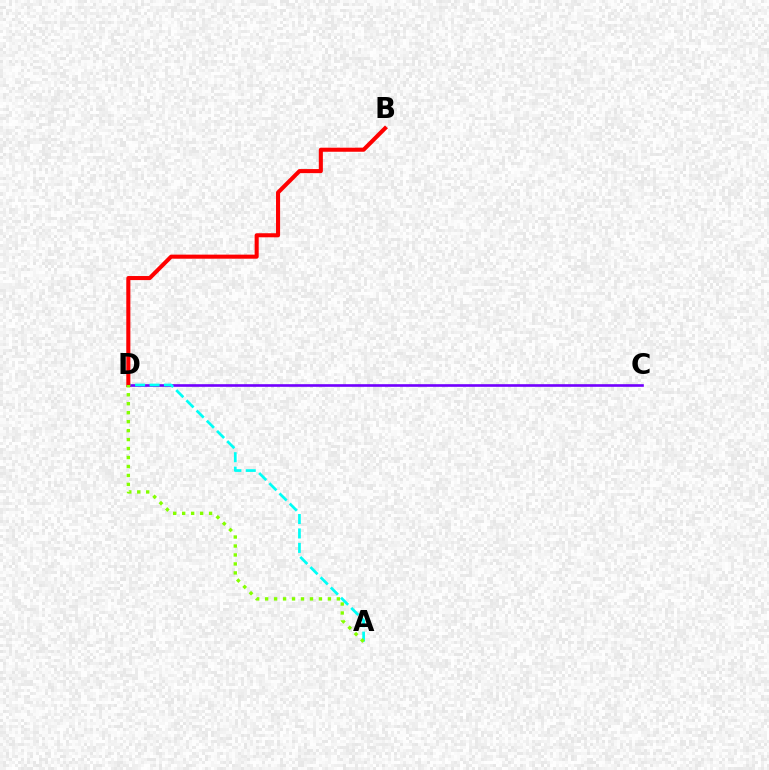{('C', 'D'): [{'color': '#7200ff', 'line_style': 'solid', 'thickness': 1.9}], ('A', 'D'): [{'color': '#00fff6', 'line_style': 'dashed', 'thickness': 1.96}, {'color': '#84ff00', 'line_style': 'dotted', 'thickness': 2.44}], ('B', 'D'): [{'color': '#ff0000', 'line_style': 'solid', 'thickness': 2.93}]}